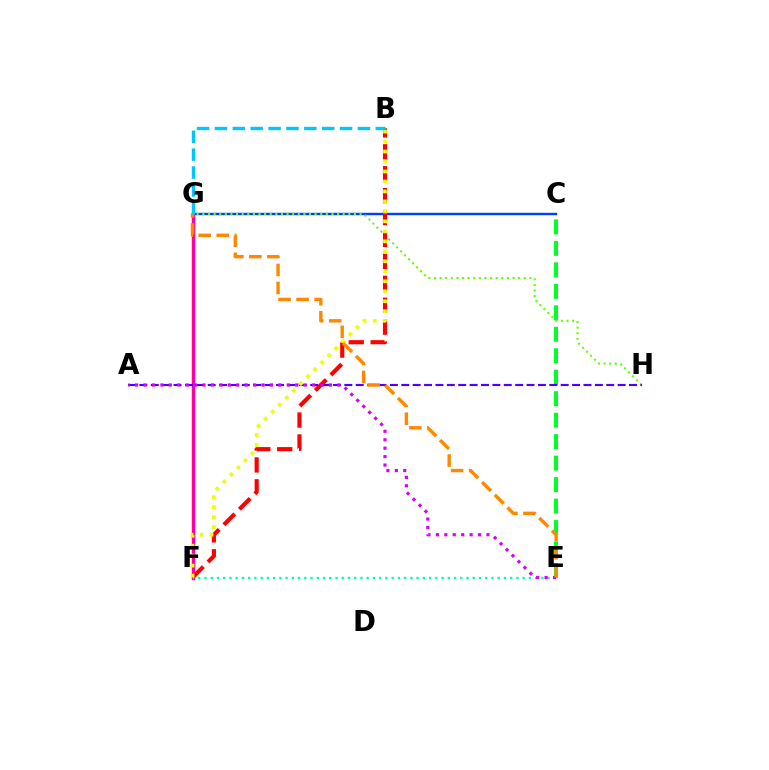{('C', 'G'): [{'color': '#003fff', 'line_style': 'solid', 'thickness': 1.73}], ('C', 'E'): [{'color': '#00ff27', 'line_style': 'dashed', 'thickness': 2.92}], ('F', 'G'): [{'color': '#ff00a0', 'line_style': 'solid', 'thickness': 2.48}], ('G', 'H'): [{'color': '#66ff00', 'line_style': 'dotted', 'thickness': 1.52}], ('A', 'H'): [{'color': '#4f00ff', 'line_style': 'dashed', 'thickness': 1.55}], ('B', 'F'): [{'color': '#ff0000', 'line_style': 'dashed', 'thickness': 2.98}, {'color': '#eeff00', 'line_style': 'dotted', 'thickness': 2.71}], ('E', 'F'): [{'color': '#00ffaf', 'line_style': 'dotted', 'thickness': 1.69}], ('A', 'E'): [{'color': '#d600ff', 'line_style': 'dotted', 'thickness': 2.29}], ('E', 'G'): [{'color': '#ff8800', 'line_style': 'dashed', 'thickness': 2.45}], ('B', 'G'): [{'color': '#00c7ff', 'line_style': 'dashed', 'thickness': 2.43}]}